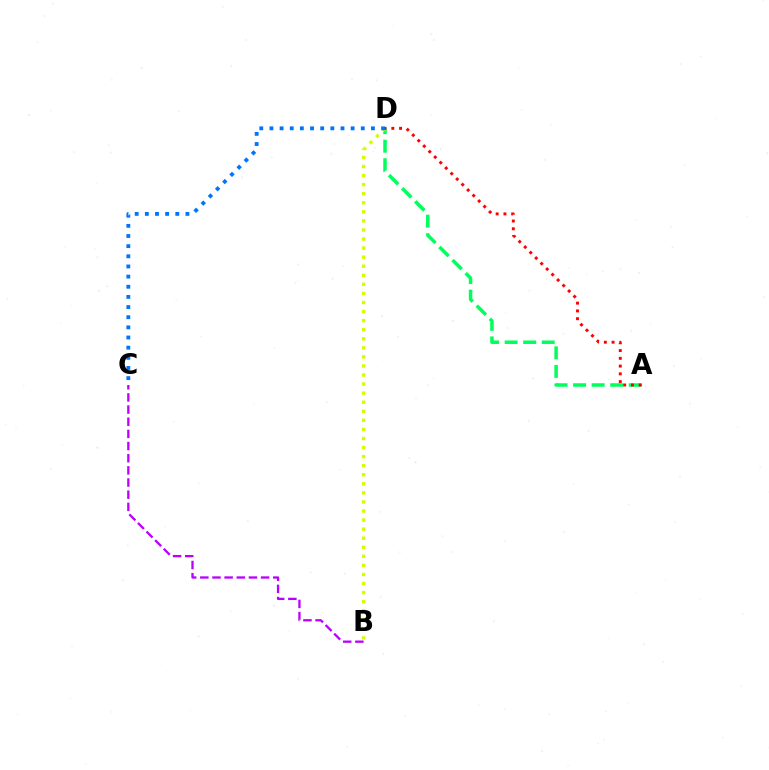{('B', 'C'): [{'color': '#b900ff', 'line_style': 'dashed', 'thickness': 1.65}], ('A', 'D'): [{'color': '#00ff5c', 'line_style': 'dashed', 'thickness': 2.52}, {'color': '#ff0000', 'line_style': 'dotted', 'thickness': 2.11}], ('B', 'D'): [{'color': '#d1ff00', 'line_style': 'dotted', 'thickness': 2.46}], ('C', 'D'): [{'color': '#0074ff', 'line_style': 'dotted', 'thickness': 2.76}]}